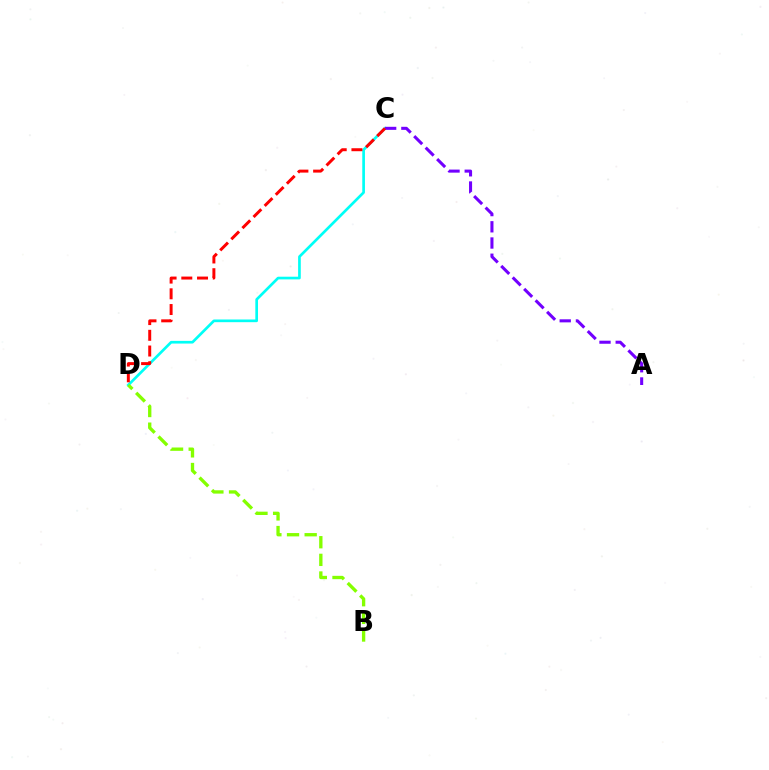{('C', 'D'): [{'color': '#00fff6', 'line_style': 'solid', 'thickness': 1.93}, {'color': '#ff0000', 'line_style': 'dashed', 'thickness': 2.14}], ('B', 'D'): [{'color': '#84ff00', 'line_style': 'dashed', 'thickness': 2.4}], ('A', 'C'): [{'color': '#7200ff', 'line_style': 'dashed', 'thickness': 2.2}]}